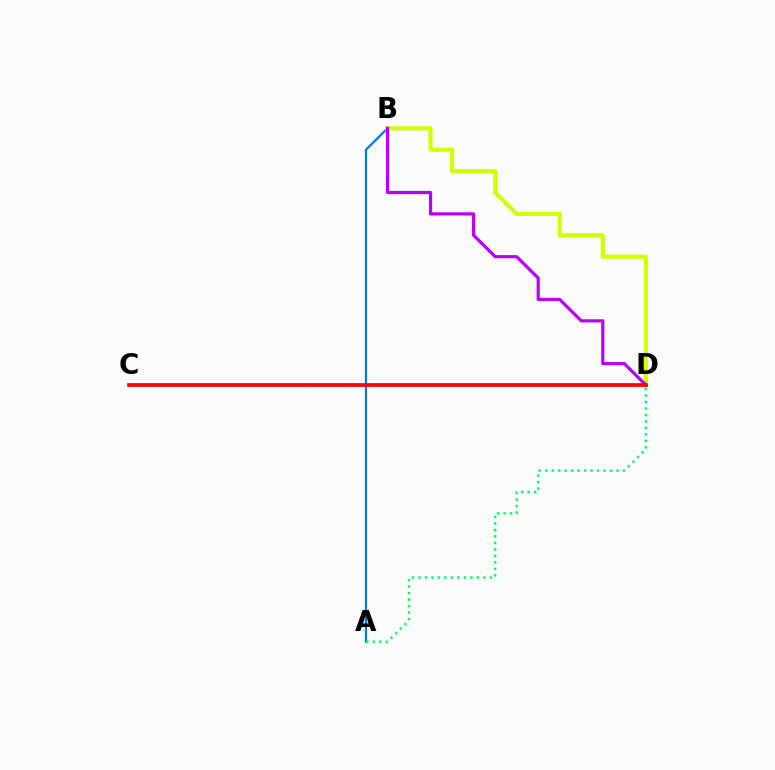{('A', 'B'): [{'color': '#0074ff', 'line_style': 'solid', 'thickness': 1.57}], ('A', 'D'): [{'color': '#00ff5c', 'line_style': 'dotted', 'thickness': 1.76}], ('B', 'D'): [{'color': '#d1ff00', 'line_style': 'solid', 'thickness': 2.98}, {'color': '#b900ff', 'line_style': 'solid', 'thickness': 2.28}], ('C', 'D'): [{'color': '#ff0000', 'line_style': 'solid', 'thickness': 2.66}]}